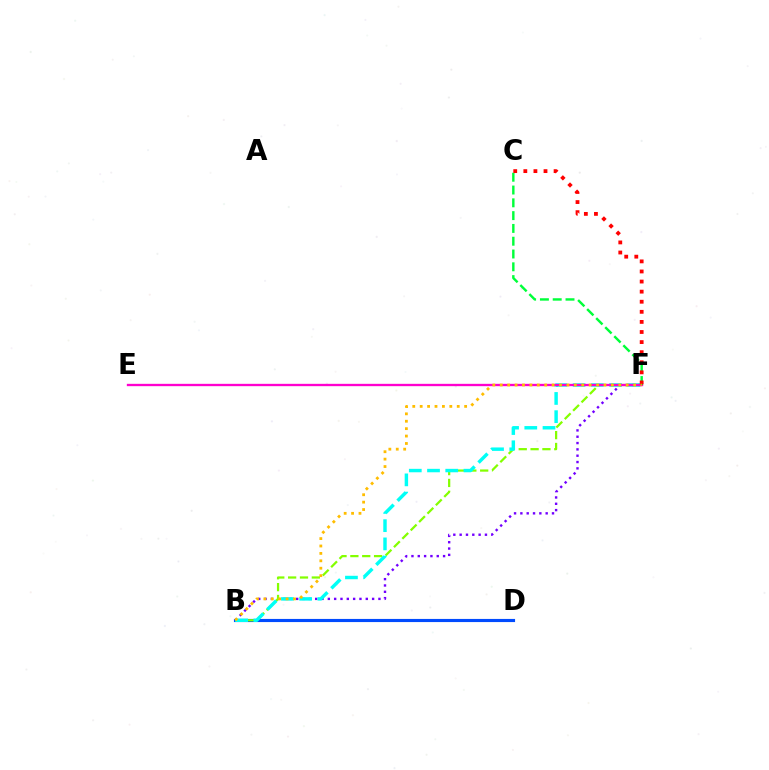{('B', 'F'): [{'color': '#7200ff', 'line_style': 'dotted', 'thickness': 1.72}, {'color': '#84ff00', 'line_style': 'dashed', 'thickness': 1.61}, {'color': '#00fff6', 'line_style': 'dashed', 'thickness': 2.47}, {'color': '#ffbd00', 'line_style': 'dotted', 'thickness': 2.01}], ('B', 'D'): [{'color': '#004bff', 'line_style': 'solid', 'thickness': 2.26}], ('E', 'F'): [{'color': '#ff00cf', 'line_style': 'solid', 'thickness': 1.68}], ('C', 'F'): [{'color': '#00ff39', 'line_style': 'dashed', 'thickness': 1.74}, {'color': '#ff0000', 'line_style': 'dotted', 'thickness': 2.74}]}